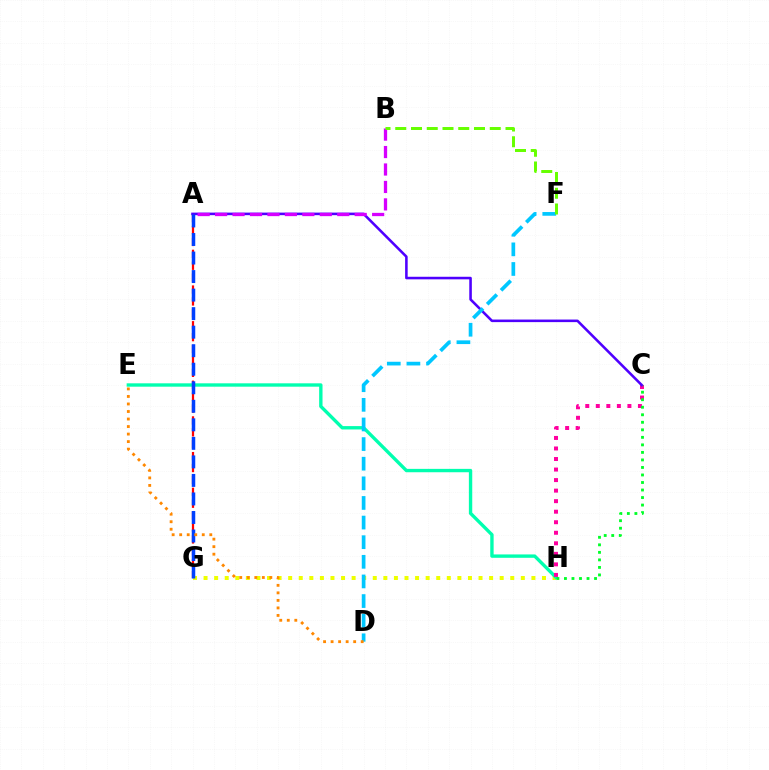{('G', 'H'): [{'color': '#eeff00', 'line_style': 'dotted', 'thickness': 2.87}], ('A', 'G'): [{'color': '#ff0000', 'line_style': 'dashed', 'thickness': 1.62}, {'color': '#003fff', 'line_style': 'dashed', 'thickness': 2.52}], ('E', 'H'): [{'color': '#00ffaf', 'line_style': 'solid', 'thickness': 2.43}], ('C', 'H'): [{'color': '#ff00a0', 'line_style': 'dotted', 'thickness': 2.86}, {'color': '#00ff27', 'line_style': 'dotted', 'thickness': 2.04}], ('A', 'C'): [{'color': '#4f00ff', 'line_style': 'solid', 'thickness': 1.85}], ('D', 'F'): [{'color': '#00c7ff', 'line_style': 'dashed', 'thickness': 2.67}], ('A', 'B'): [{'color': '#d600ff', 'line_style': 'dashed', 'thickness': 2.37}], ('D', 'E'): [{'color': '#ff8800', 'line_style': 'dotted', 'thickness': 2.04}], ('B', 'F'): [{'color': '#66ff00', 'line_style': 'dashed', 'thickness': 2.14}]}